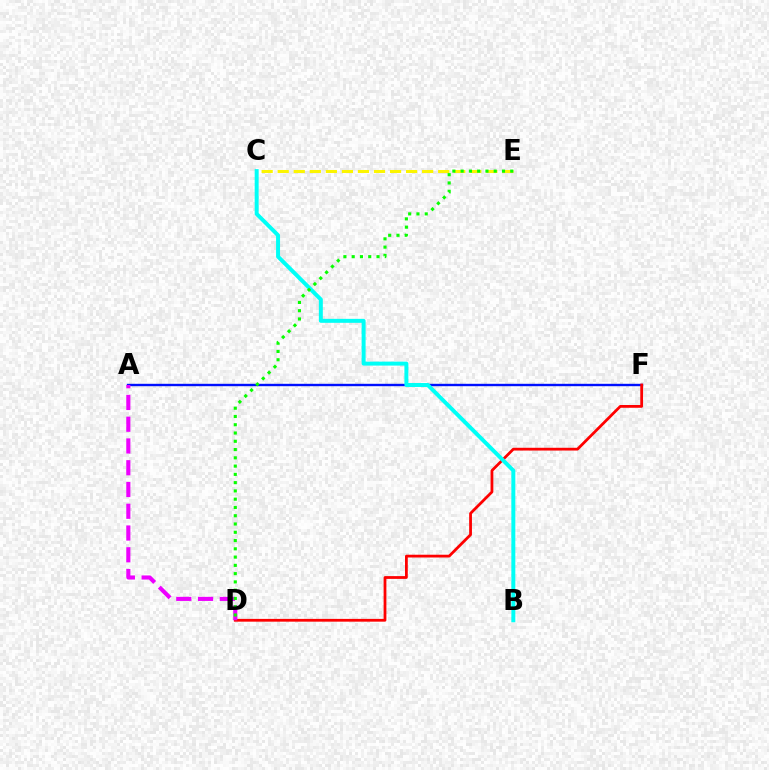{('A', 'F'): [{'color': '#0010ff', 'line_style': 'solid', 'thickness': 1.72}], ('D', 'F'): [{'color': '#ff0000', 'line_style': 'solid', 'thickness': 2.0}], ('B', 'C'): [{'color': '#00fff6', 'line_style': 'solid', 'thickness': 2.86}], ('A', 'D'): [{'color': '#ee00ff', 'line_style': 'dashed', 'thickness': 2.96}], ('C', 'E'): [{'color': '#fcf500', 'line_style': 'dashed', 'thickness': 2.18}], ('D', 'E'): [{'color': '#08ff00', 'line_style': 'dotted', 'thickness': 2.25}]}